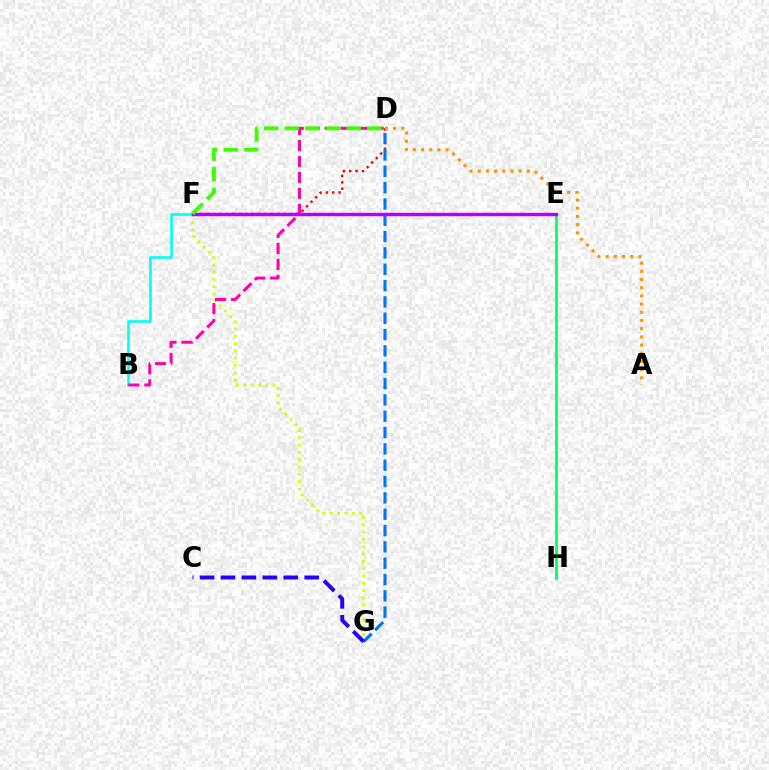{('E', 'H'): [{'color': '#00ff5c', 'line_style': 'solid', 'thickness': 1.95}], ('D', 'F'): [{'color': '#ff0000', 'line_style': 'dotted', 'thickness': 1.73}, {'color': '#3dff00', 'line_style': 'dashed', 'thickness': 2.8}], ('F', 'G'): [{'color': '#d1ff00', 'line_style': 'dotted', 'thickness': 1.98}], ('D', 'G'): [{'color': '#0074ff', 'line_style': 'dashed', 'thickness': 2.22}], ('B', 'F'): [{'color': '#00fff6', 'line_style': 'solid', 'thickness': 1.87}], ('B', 'D'): [{'color': '#ff00ac', 'line_style': 'dashed', 'thickness': 2.17}], ('E', 'F'): [{'color': '#b900ff', 'line_style': 'solid', 'thickness': 2.47}], ('C', 'G'): [{'color': '#2500ff', 'line_style': 'dashed', 'thickness': 2.84}], ('A', 'D'): [{'color': '#ff9400', 'line_style': 'dotted', 'thickness': 2.23}]}